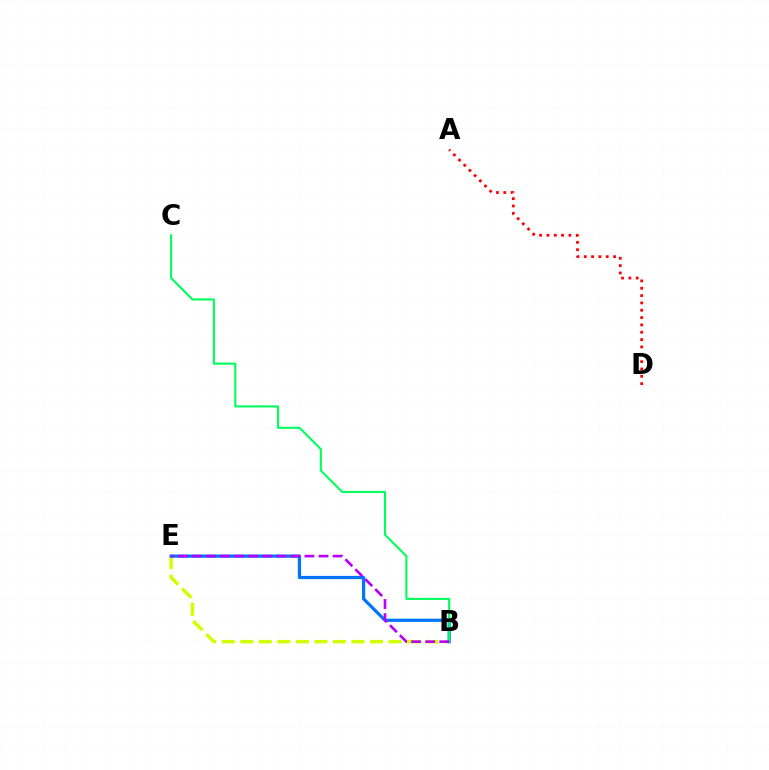{('B', 'E'): [{'color': '#d1ff00', 'line_style': 'dashed', 'thickness': 2.52}, {'color': '#0074ff', 'line_style': 'solid', 'thickness': 2.31}, {'color': '#b900ff', 'line_style': 'dashed', 'thickness': 1.91}], ('B', 'C'): [{'color': '#00ff5c', 'line_style': 'solid', 'thickness': 1.52}], ('A', 'D'): [{'color': '#ff0000', 'line_style': 'dotted', 'thickness': 1.99}]}